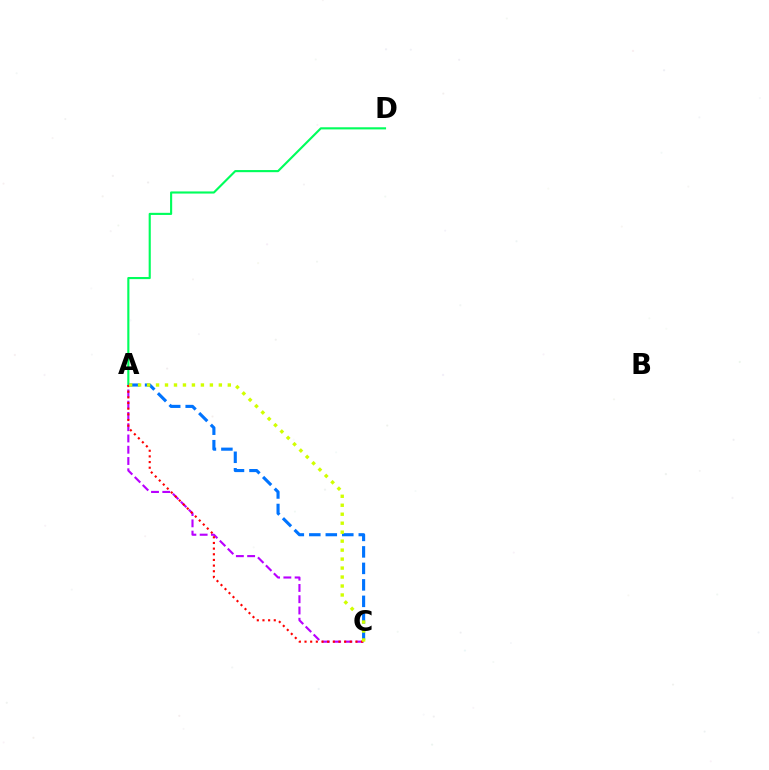{('A', 'D'): [{'color': '#00ff5c', 'line_style': 'solid', 'thickness': 1.53}], ('A', 'C'): [{'color': '#0074ff', 'line_style': 'dashed', 'thickness': 2.24}, {'color': '#b900ff', 'line_style': 'dashed', 'thickness': 1.53}, {'color': '#ff0000', 'line_style': 'dotted', 'thickness': 1.54}, {'color': '#d1ff00', 'line_style': 'dotted', 'thickness': 2.44}]}